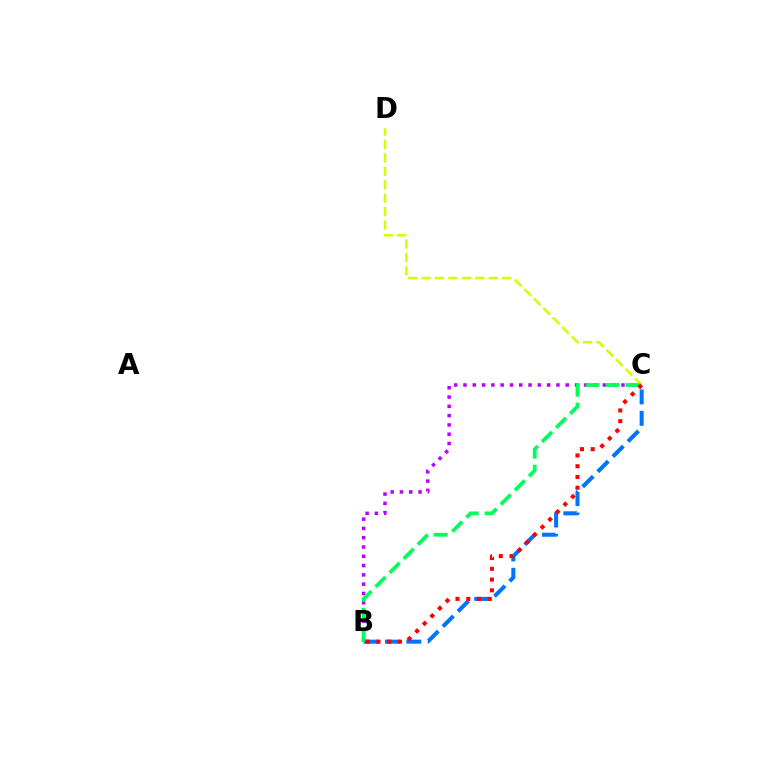{('B', 'C'): [{'color': '#b900ff', 'line_style': 'dotted', 'thickness': 2.52}, {'color': '#0074ff', 'line_style': 'dashed', 'thickness': 2.9}, {'color': '#00ff5c', 'line_style': 'dashed', 'thickness': 2.71}, {'color': '#ff0000', 'line_style': 'dotted', 'thickness': 2.92}], ('C', 'D'): [{'color': '#d1ff00', 'line_style': 'dashed', 'thickness': 1.82}]}